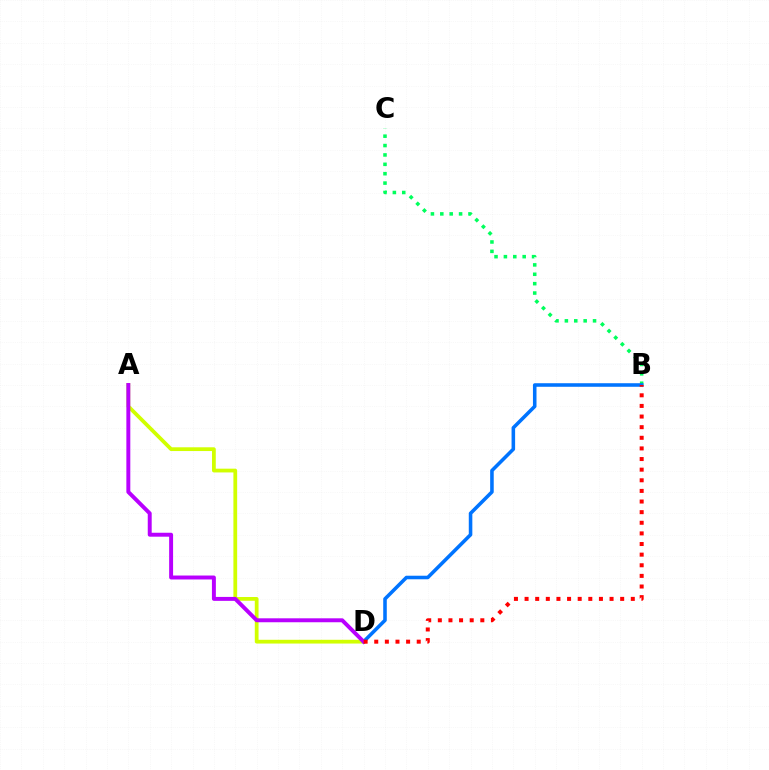{('A', 'D'): [{'color': '#d1ff00', 'line_style': 'solid', 'thickness': 2.71}, {'color': '#b900ff', 'line_style': 'solid', 'thickness': 2.84}], ('B', 'C'): [{'color': '#00ff5c', 'line_style': 'dotted', 'thickness': 2.55}], ('B', 'D'): [{'color': '#0074ff', 'line_style': 'solid', 'thickness': 2.56}, {'color': '#ff0000', 'line_style': 'dotted', 'thickness': 2.89}]}